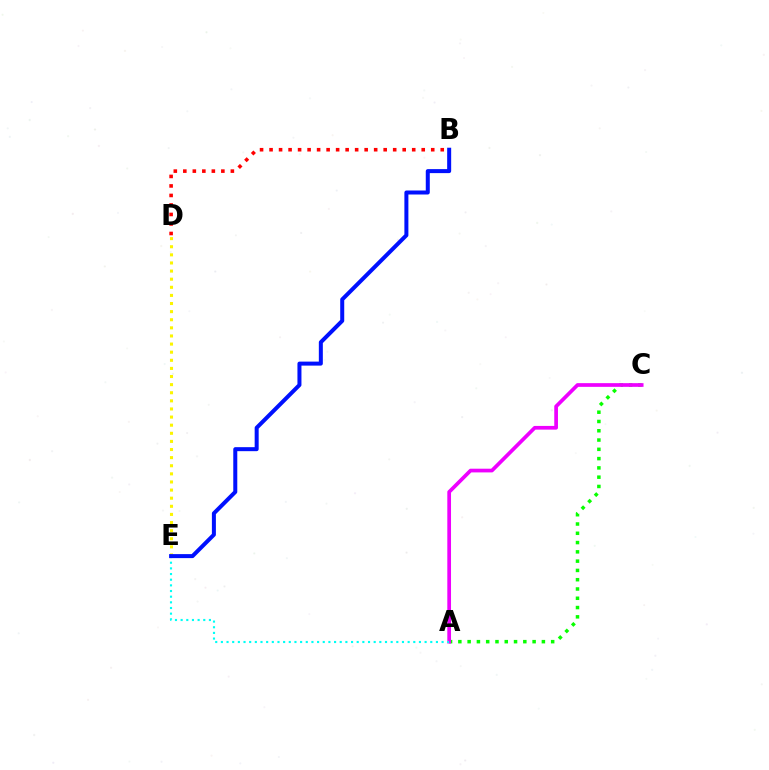{('B', 'D'): [{'color': '#ff0000', 'line_style': 'dotted', 'thickness': 2.58}], ('A', 'C'): [{'color': '#08ff00', 'line_style': 'dotted', 'thickness': 2.52}, {'color': '#ee00ff', 'line_style': 'solid', 'thickness': 2.67}], ('A', 'E'): [{'color': '#00fff6', 'line_style': 'dotted', 'thickness': 1.54}], ('D', 'E'): [{'color': '#fcf500', 'line_style': 'dotted', 'thickness': 2.2}], ('B', 'E'): [{'color': '#0010ff', 'line_style': 'solid', 'thickness': 2.88}]}